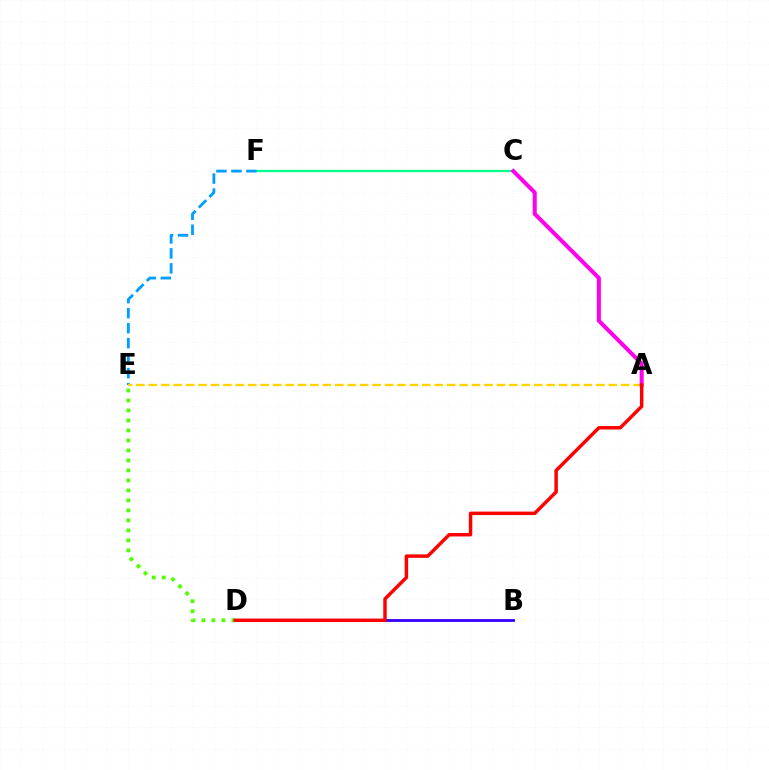{('C', 'F'): [{'color': '#00ff86', 'line_style': 'solid', 'thickness': 1.61}], ('E', 'F'): [{'color': '#009eff', 'line_style': 'dashed', 'thickness': 2.04}], ('B', 'D'): [{'color': '#3700ff', 'line_style': 'solid', 'thickness': 2.04}], ('D', 'E'): [{'color': '#4fff00', 'line_style': 'dotted', 'thickness': 2.71}], ('A', 'E'): [{'color': '#ffd500', 'line_style': 'dashed', 'thickness': 1.69}], ('A', 'C'): [{'color': '#ff00ed', 'line_style': 'solid', 'thickness': 2.9}], ('A', 'D'): [{'color': '#ff0000', 'line_style': 'solid', 'thickness': 2.49}]}